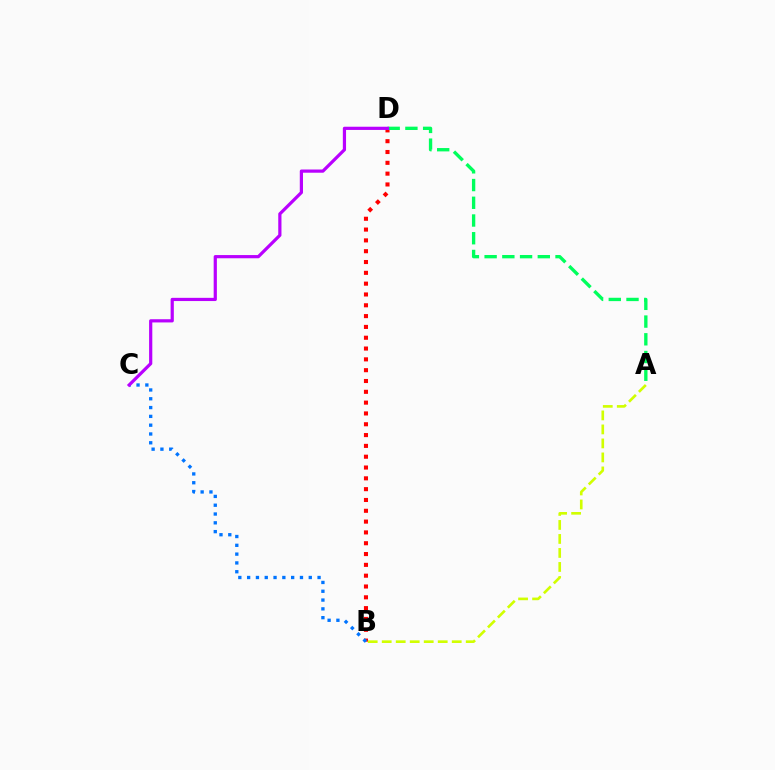{('B', 'D'): [{'color': '#ff0000', 'line_style': 'dotted', 'thickness': 2.94}], ('A', 'B'): [{'color': '#d1ff00', 'line_style': 'dashed', 'thickness': 1.9}], ('B', 'C'): [{'color': '#0074ff', 'line_style': 'dotted', 'thickness': 2.39}], ('A', 'D'): [{'color': '#00ff5c', 'line_style': 'dashed', 'thickness': 2.41}], ('C', 'D'): [{'color': '#b900ff', 'line_style': 'solid', 'thickness': 2.31}]}